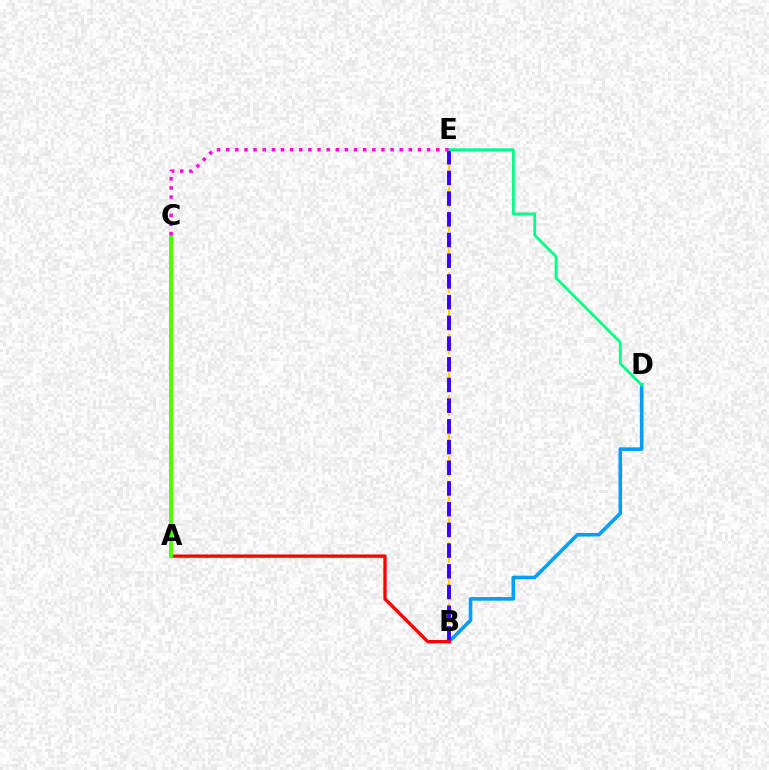{('B', 'E'): [{'color': '#ffd500', 'line_style': 'dashed', 'thickness': 1.66}, {'color': '#3700ff', 'line_style': 'dashed', 'thickness': 2.81}], ('B', 'D'): [{'color': '#009eff', 'line_style': 'solid', 'thickness': 2.59}], ('A', 'B'): [{'color': '#ff0000', 'line_style': 'solid', 'thickness': 2.39}], ('D', 'E'): [{'color': '#00ff86', 'line_style': 'solid', 'thickness': 2.03}], ('A', 'C'): [{'color': '#4fff00', 'line_style': 'solid', 'thickness': 2.81}], ('C', 'E'): [{'color': '#ff00ed', 'line_style': 'dotted', 'thickness': 2.48}]}